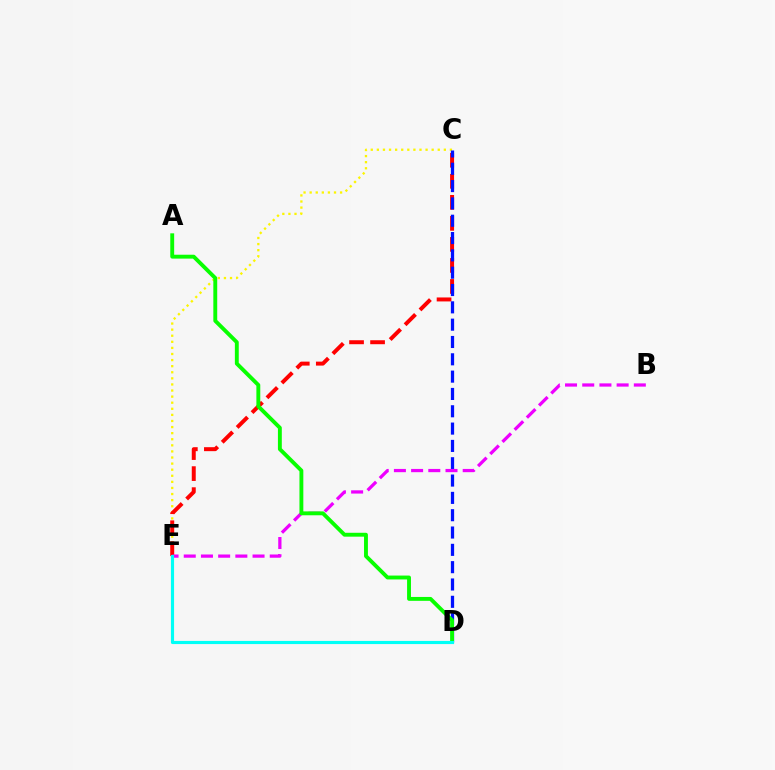{('C', 'E'): [{'color': '#fcf500', 'line_style': 'dotted', 'thickness': 1.65}, {'color': '#ff0000', 'line_style': 'dashed', 'thickness': 2.86}], ('C', 'D'): [{'color': '#0010ff', 'line_style': 'dashed', 'thickness': 2.35}], ('B', 'E'): [{'color': '#ee00ff', 'line_style': 'dashed', 'thickness': 2.34}], ('A', 'D'): [{'color': '#08ff00', 'line_style': 'solid', 'thickness': 2.79}], ('D', 'E'): [{'color': '#00fff6', 'line_style': 'solid', 'thickness': 2.26}]}